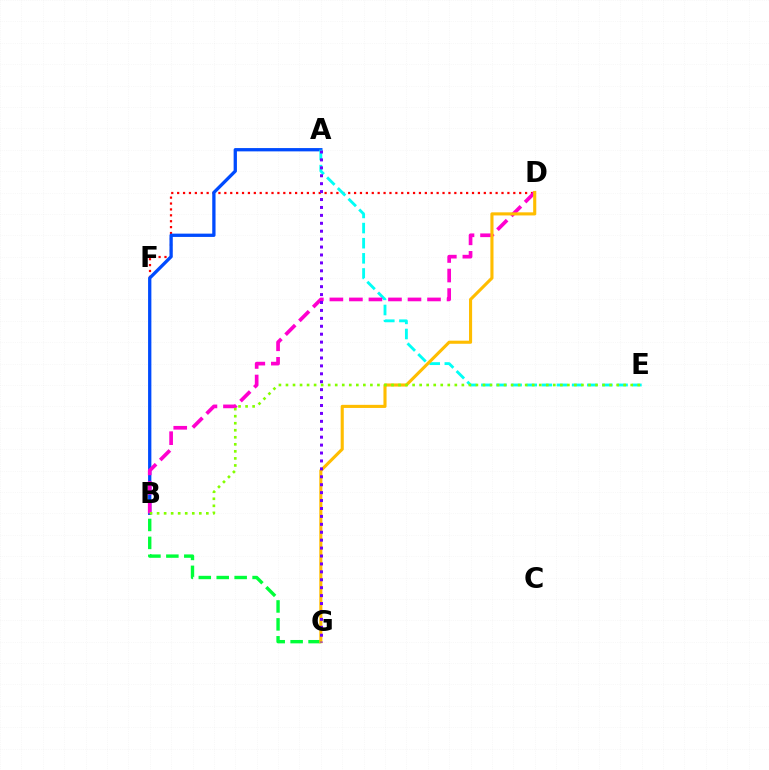{('D', 'F'): [{'color': '#ff0000', 'line_style': 'dotted', 'thickness': 1.6}], ('A', 'B'): [{'color': '#004bff', 'line_style': 'solid', 'thickness': 2.37}], ('B', 'G'): [{'color': '#00ff39', 'line_style': 'dashed', 'thickness': 2.44}], ('A', 'E'): [{'color': '#00fff6', 'line_style': 'dashed', 'thickness': 2.06}], ('B', 'D'): [{'color': '#ff00cf', 'line_style': 'dashed', 'thickness': 2.65}], ('D', 'G'): [{'color': '#ffbd00', 'line_style': 'solid', 'thickness': 2.24}], ('A', 'G'): [{'color': '#7200ff', 'line_style': 'dotted', 'thickness': 2.15}], ('B', 'E'): [{'color': '#84ff00', 'line_style': 'dotted', 'thickness': 1.91}]}